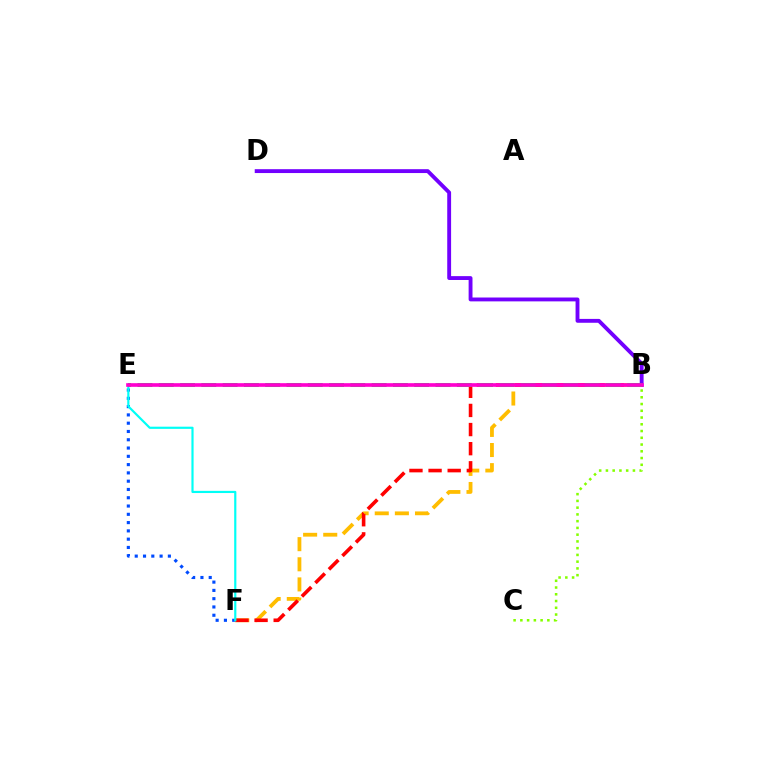{('B', 'F'): [{'color': '#ffbd00', 'line_style': 'dashed', 'thickness': 2.73}, {'color': '#ff0000', 'line_style': 'dashed', 'thickness': 2.6}], ('B', 'D'): [{'color': '#7200ff', 'line_style': 'solid', 'thickness': 2.78}], ('E', 'F'): [{'color': '#004bff', 'line_style': 'dotted', 'thickness': 2.25}, {'color': '#00fff6', 'line_style': 'solid', 'thickness': 1.57}], ('B', 'C'): [{'color': '#84ff00', 'line_style': 'dotted', 'thickness': 1.83}], ('B', 'E'): [{'color': '#00ff39', 'line_style': 'dashed', 'thickness': 2.89}, {'color': '#ff00cf', 'line_style': 'solid', 'thickness': 2.63}]}